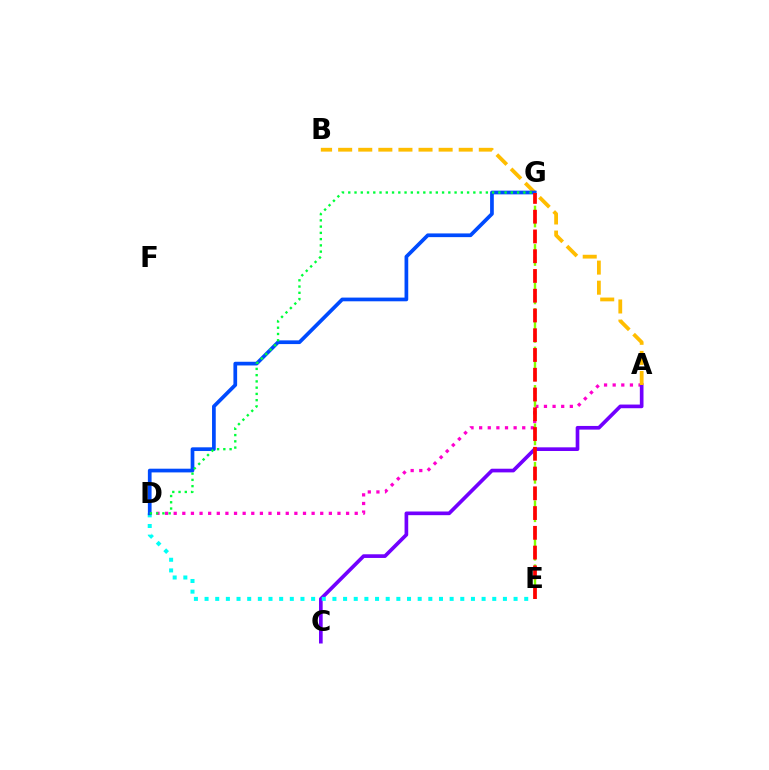{('A', 'D'): [{'color': '#ff00cf', 'line_style': 'dotted', 'thickness': 2.34}], ('A', 'C'): [{'color': '#7200ff', 'line_style': 'solid', 'thickness': 2.64}], ('D', 'E'): [{'color': '#00fff6', 'line_style': 'dotted', 'thickness': 2.9}], ('A', 'B'): [{'color': '#ffbd00', 'line_style': 'dashed', 'thickness': 2.73}], ('D', 'G'): [{'color': '#004bff', 'line_style': 'solid', 'thickness': 2.67}, {'color': '#00ff39', 'line_style': 'dotted', 'thickness': 1.7}], ('E', 'G'): [{'color': '#84ff00', 'line_style': 'dashed', 'thickness': 1.74}, {'color': '#ff0000', 'line_style': 'dashed', 'thickness': 2.68}]}